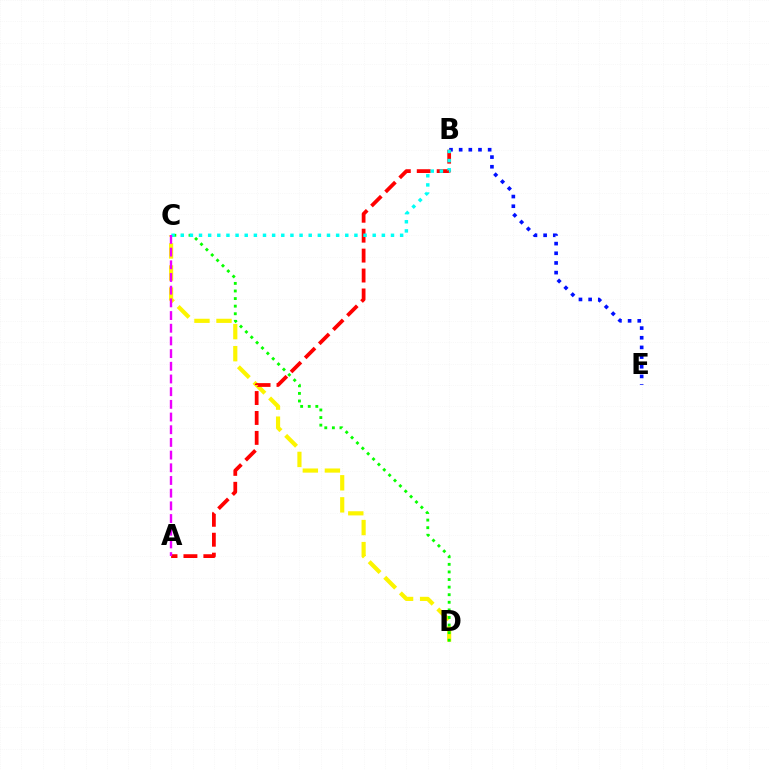{('C', 'D'): [{'color': '#fcf500', 'line_style': 'dashed', 'thickness': 3.0}, {'color': '#08ff00', 'line_style': 'dotted', 'thickness': 2.06}], ('B', 'E'): [{'color': '#0010ff', 'line_style': 'dotted', 'thickness': 2.63}], ('A', 'B'): [{'color': '#ff0000', 'line_style': 'dashed', 'thickness': 2.71}], ('B', 'C'): [{'color': '#00fff6', 'line_style': 'dotted', 'thickness': 2.48}], ('A', 'C'): [{'color': '#ee00ff', 'line_style': 'dashed', 'thickness': 1.72}]}